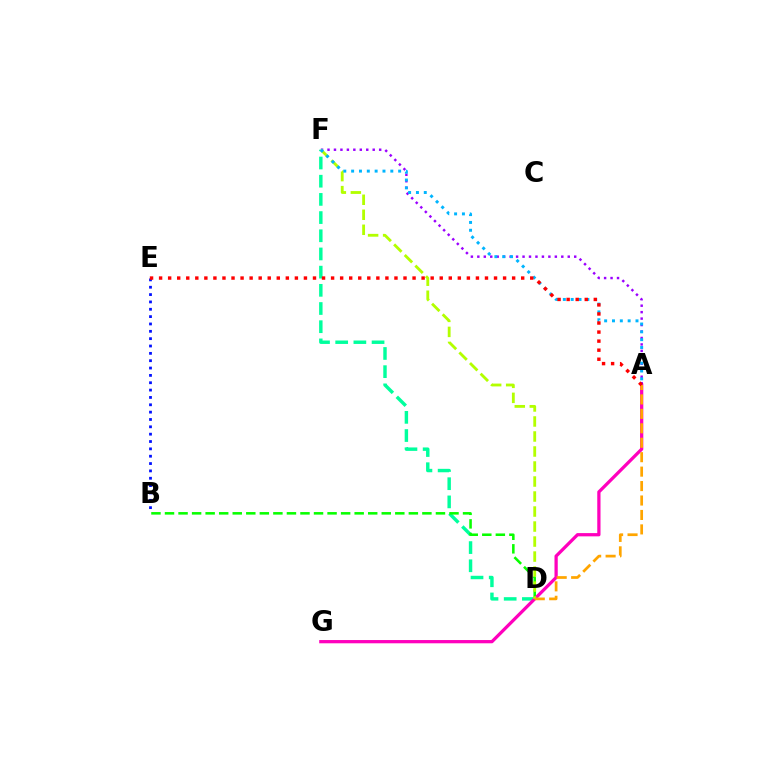{('D', 'F'): [{'color': '#00ff9d', 'line_style': 'dashed', 'thickness': 2.47}, {'color': '#b3ff00', 'line_style': 'dashed', 'thickness': 2.04}], ('B', 'D'): [{'color': '#08ff00', 'line_style': 'dashed', 'thickness': 1.84}], ('A', 'G'): [{'color': '#ff00bd', 'line_style': 'solid', 'thickness': 2.34}], ('A', 'F'): [{'color': '#9b00ff', 'line_style': 'dotted', 'thickness': 1.75}, {'color': '#00b5ff', 'line_style': 'dotted', 'thickness': 2.13}], ('B', 'E'): [{'color': '#0010ff', 'line_style': 'dotted', 'thickness': 2.0}], ('A', 'D'): [{'color': '#ffa500', 'line_style': 'dashed', 'thickness': 1.96}], ('A', 'E'): [{'color': '#ff0000', 'line_style': 'dotted', 'thickness': 2.46}]}